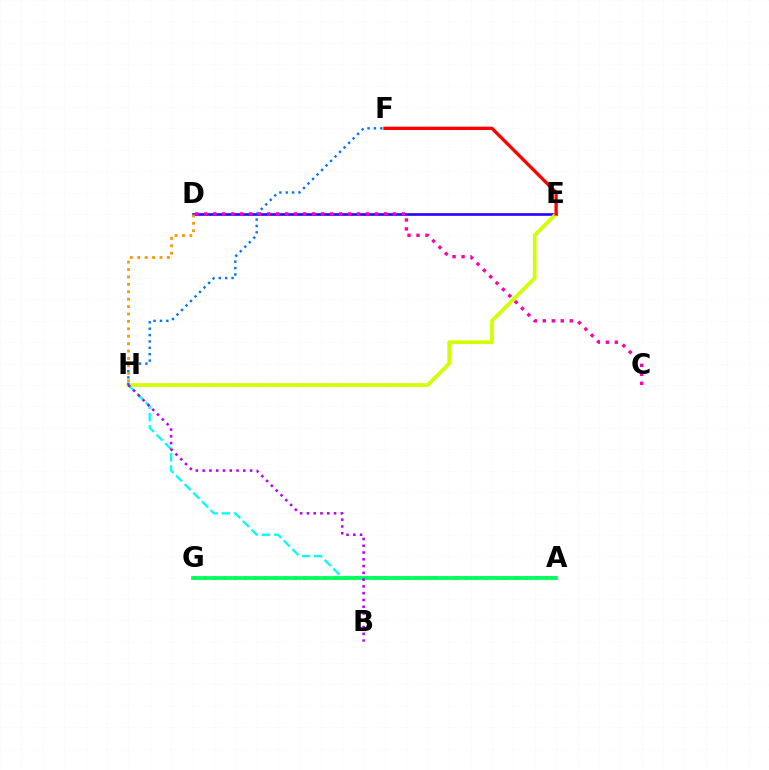{('A', 'H'): [{'color': '#00fff6', 'line_style': 'dashed', 'thickness': 1.66}], ('D', 'E'): [{'color': '#2500ff', 'line_style': 'solid', 'thickness': 1.88}], ('C', 'D'): [{'color': '#ff00ac', 'line_style': 'dotted', 'thickness': 2.44}], ('E', 'H'): [{'color': '#d1ff00', 'line_style': 'solid', 'thickness': 2.68}], ('F', 'H'): [{'color': '#0074ff', 'line_style': 'dotted', 'thickness': 1.73}], ('A', 'G'): [{'color': '#3dff00', 'line_style': 'dotted', 'thickness': 2.73}, {'color': '#00ff5c', 'line_style': 'solid', 'thickness': 2.67}], ('D', 'H'): [{'color': '#ff9400', 'line_style': 'dotted', 'thickness': 2.01}], ('B', 'H'): [{'color': '#b900ff', 'line_style': 'dotted', 'thickness': 1.84}], ('E', 'F'): [{'color': '#ff0000', 'line_style': 'solid', 'thickness': 2.39}]}